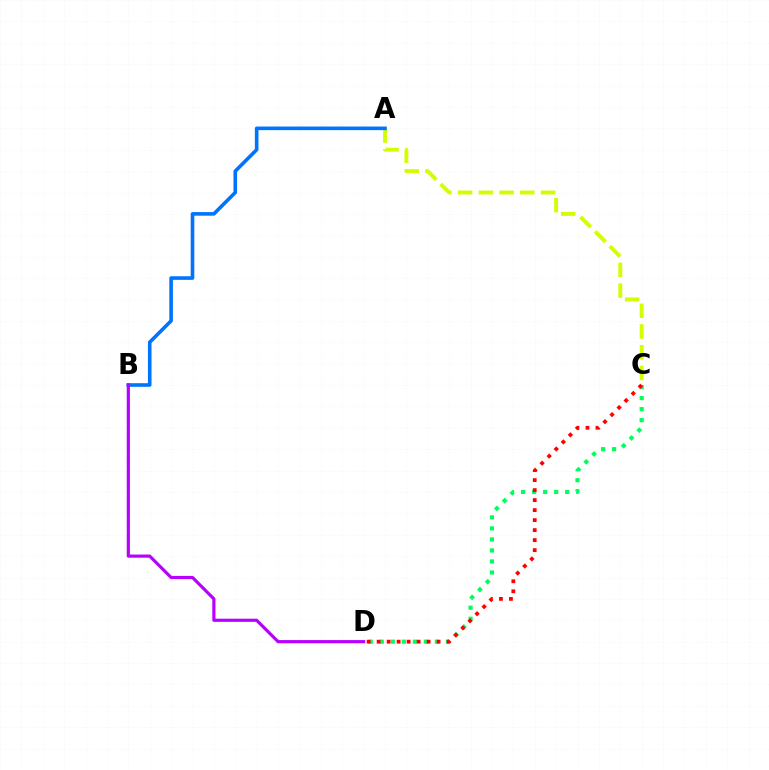{('A', 'C'): [{'color': '#d1ff00', 'line_style': 'dashed', 'thickness': 2.82}], ('C', 'D'): [{'color': '#00ff5c', 'line_style': 'dotted', 'thickness': 2.99}, {'color': '#ff0000', 'line_style': 'dotted', 'thickness': 2.72}], ('A', 'B'): [{'color': '#0074ff', 'line_style': 'solid', 'thickness': 2.6}], ('B', 'D'): [{'color': '#b900ff', 'line_style': 'solid', 'thickness': 2.29}]}